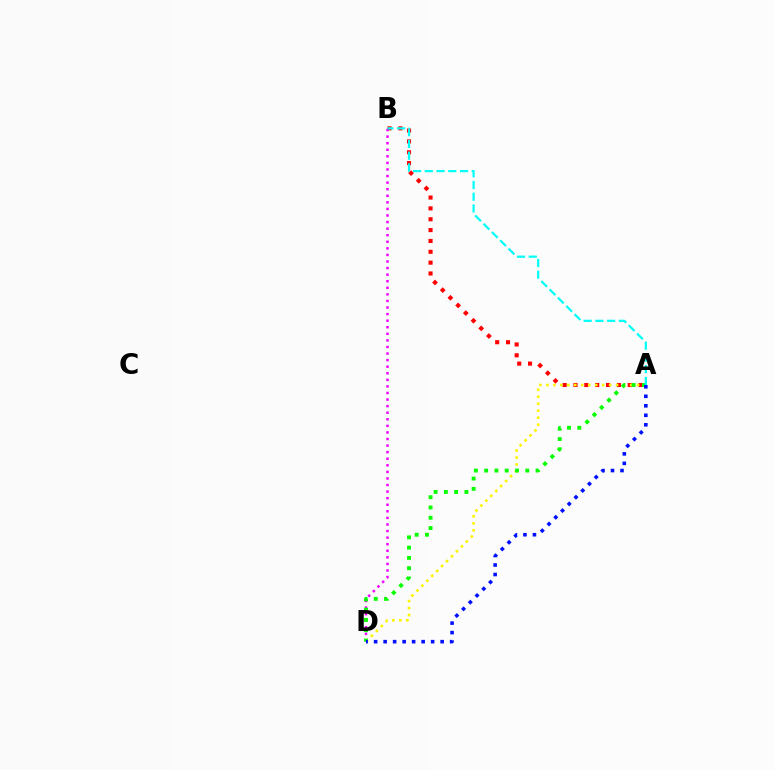{('A', 'B'): [{'color': '#ff0000', 'line_style': 'dotted', 'thickness': 2.95}, {'color': '#00fff6', 'line_style': 'dashed', 'thickness': 1.6}], ('B', 'D'): [{'color': '#ee00ff', 'line_style': 'dotted', 'thickness': 1.79}], ('A', 'D'): [{'color': '#fcf500', 'line_style': 'dotted', 'thickness': 1.9}, {'color': '#08ff00', 'line_style': 'dotted', 'thickness': 2.79}, {'color': '#0010ff', 'line_style': 'dotted', 'thickness': 2.58}]}